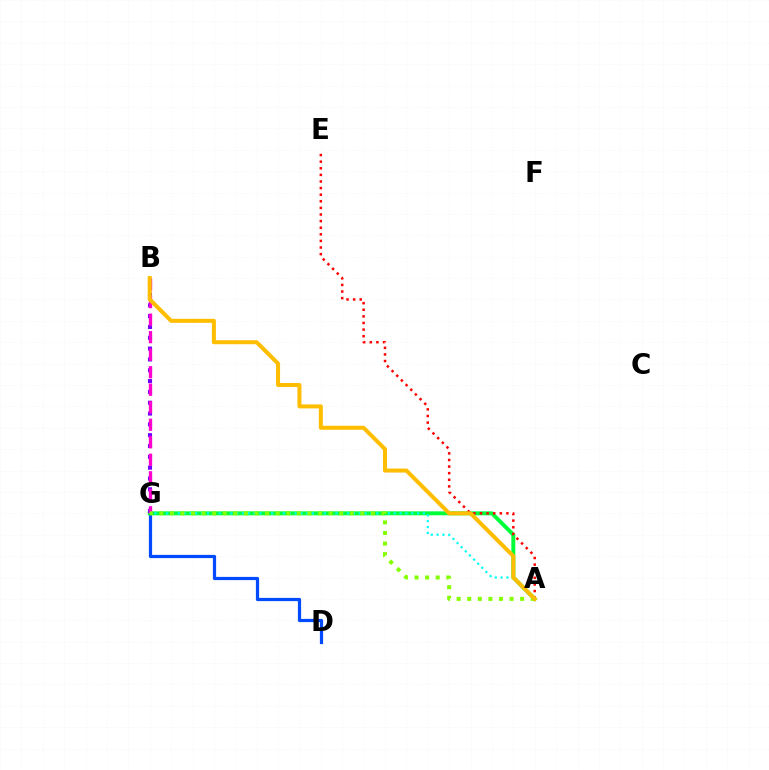{('D', 'G'): [{'color': '#004bff', 'line_style': 'solid', 'thickness': 2.32}], ('A', 'G'): [{'color': '#00ff39', 'line_style': 'solid', 'thickness': 2.85}, {'color': '#00fff6', 'line_style': 'dotted', 'thickness': 1.59}, {'color': '#84ff00', 'line_style': 'dotted', 'thickness': 2.88}], ('B', 'G'): [{'color': '#7200ff', 'line_style': 'dotted', 'thickness': 2.94}, {'color': '#ff00cf', 'line_style': 'dashed', 'thickness': 2.38}], ('A', 'E'): [{'color': '#ff0000', 'line_style': 'dotted', 'thickness': 1.79}], ('A', 'B'): [{'color': '#ffbd00', 'line_style': 'solid', 'thickness': 2.89}]}